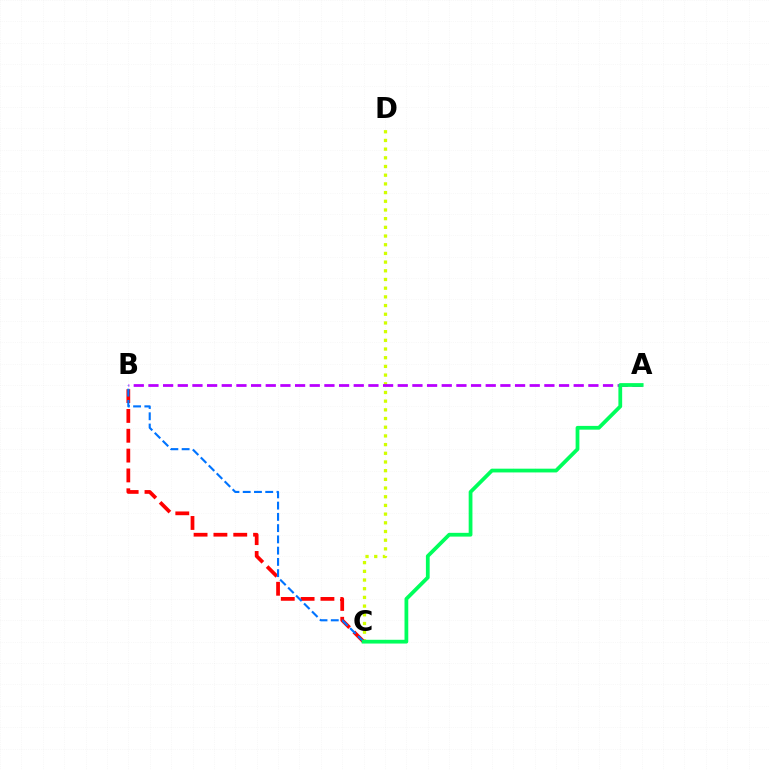{('C', 'D'): [{'color': '#d1ff00', 'line_style': 'dotted', 'thickness': 2.36}], ('A', 'B'): [{'color': '#b900ff', 'line_style': 'dashed', 'thickness': 1.99}], ('B', 'C'): [{'color': '#ff0000', 'line_style': 'dashed', 'thickness': 2.69}, {'color': '#0074ff', 'line_style': 'dashed', 'thickness': 1.53}], ('A', 'C'): [{'color': '#00ff5c', 'line_style': 'solid', 'thickness': 2.71}]}